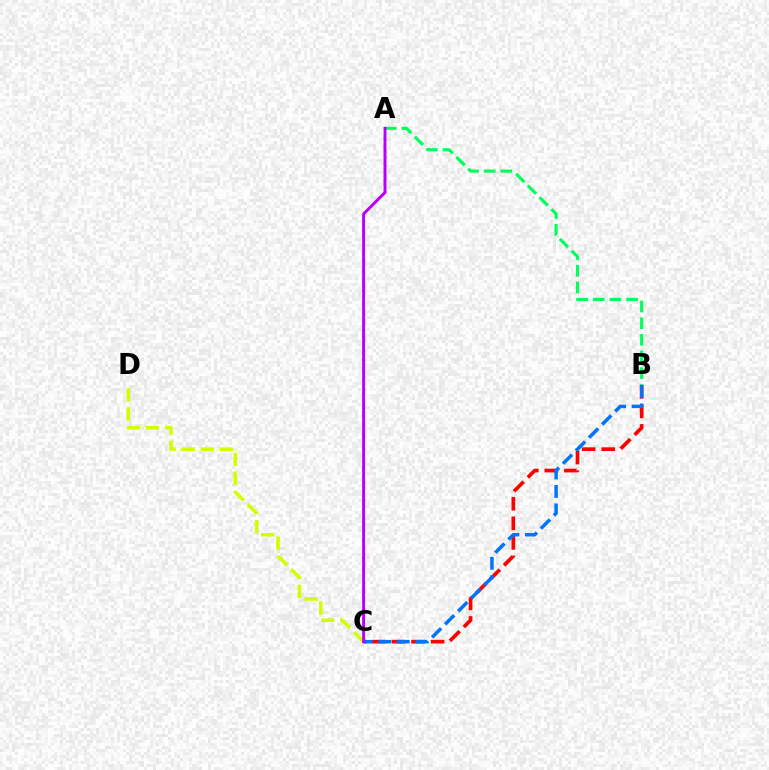{('B', 'C'): [{'color': '#ff0000', 'line_style': 'dashed', 'thickness': 2.66}, {'color': '#0074ff', 'line_style': 'dashed', 'thickness': 2.51}], ('C', 'D'): [{'color': '#d1ff00', 'line_style': 'dashed', 'thickness': 2.59}], ('A', 'B'): [{'color': '#00ff5c', 'line_style': 'dashed', 'thickness': 2.26}], ('A', 'C'): [{'color': '#b900ff', 'line_style': 'solid', 'thickness': 2.13}]}